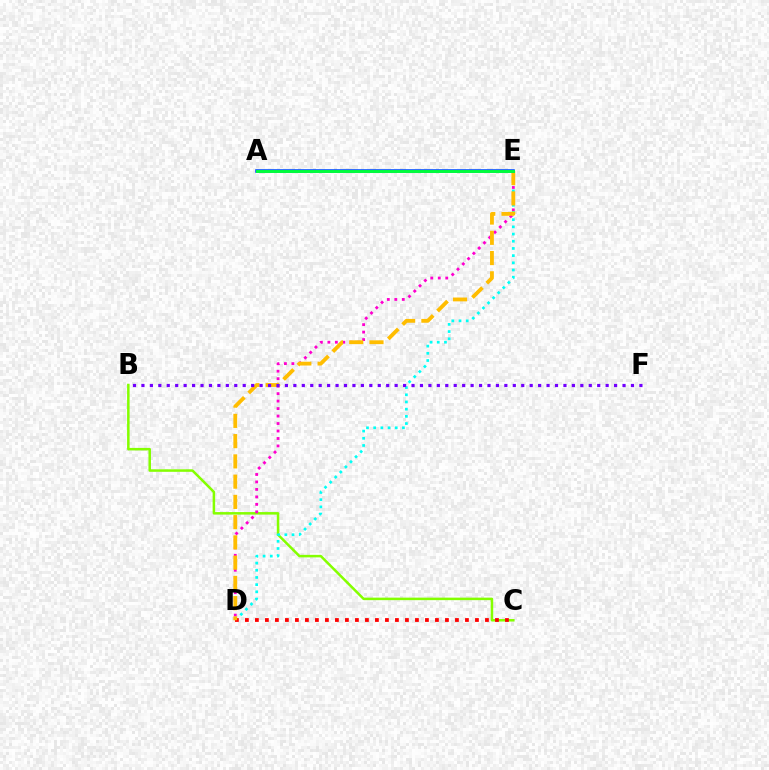{('B', 'C'): [{'color': '#84ff00', 'line_style': 'solid', 'thickness': 1.81}], ('D', 'E'): [{'color': '#ff00cf', 'line_style': 'dotted', 'thickness': 2.03}, {'color': '#00fff6', 'line_style': 'dotted', 'thickness': 1.95}, {'color': '#ffbd00', 'line_style': 'dashed', 'thickness': 2.75}], ('C', 'D'): [{'color': '#ff0000', 'line_style': 'dotted', 'thickness': 2.72}], ('B', 'F'): [{'color': '#7200ff', 'line_style': 'dotted', 'thickness': 2.29}], ('A', 'E'): [{'color': '#004bff', 'line_style': 'solid', 'thickness': 2.56}, {'color': '#00ff39', 'line_style': 'solid', 'thickness': 2.08}]}